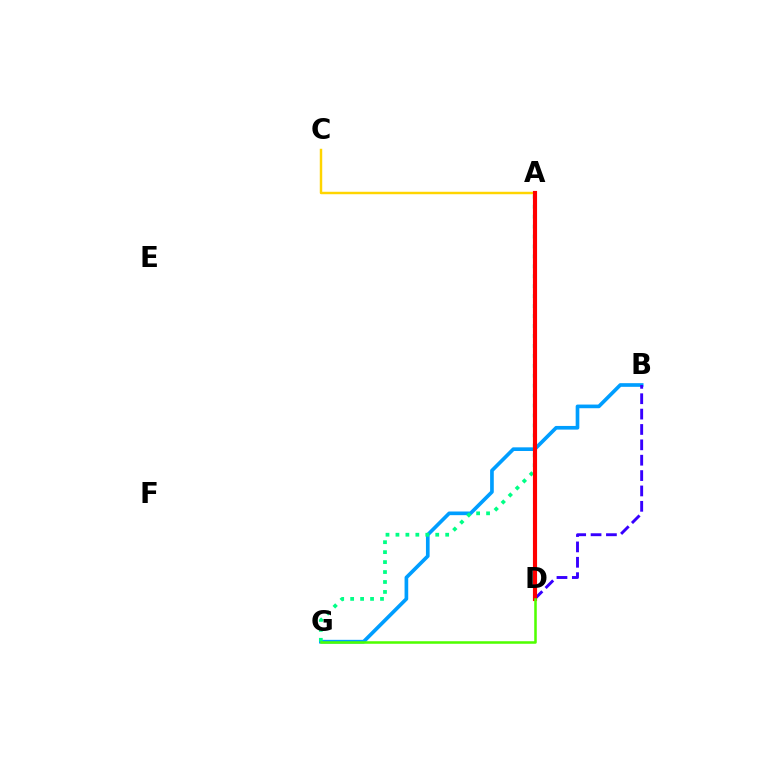{('A', 'C'): [{'color': '#ffd500', 'line_style': 'solid', 'thickness': 1.76}], ('B', 'G'): [{'color': '#009eff', 'line_style': 'solid', 'thickness': 2.64}], ('A', 'G'): [{'color': '#00ff86', 'line_style': 'dotted', 'thickness': 2.7}], ('A', 'D'): [{'color': '#ff00ed', 'line_style': 'dotted', 'thickness': 1.94}, {'color': '#ff0000', 'line_style': 'solid', 'thickness': 2.98}], ('B', 'D'): [{'color': '#3700ff', 'line_style': 'dashed', 'thickness': 2.09}], ('D', 'G'): [{'color': '#4fff00', 'line_style': 'solid', 'thickness': 1.83}]}